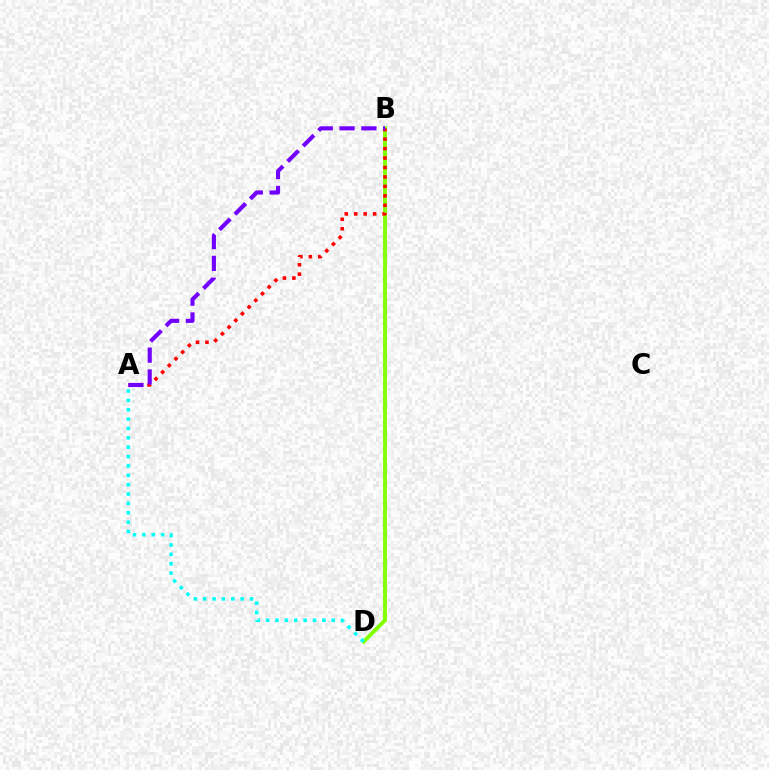{('B', 'D'): [{'color': '#84ff00', 'line_style': 'solid', 'thickness': 2.83}], ('A', 'B'): [{'color': '#ff0000', 'line_style': 'dotted', 'thickness': 2.57}, {'color': '#7200ff', 'line_style': 'dashed', 'thickness': 2.96}], ('A', 'D'): [{'color': '#00fff6', 'line_style': 'dotted', 'thickness': 2.55}]}